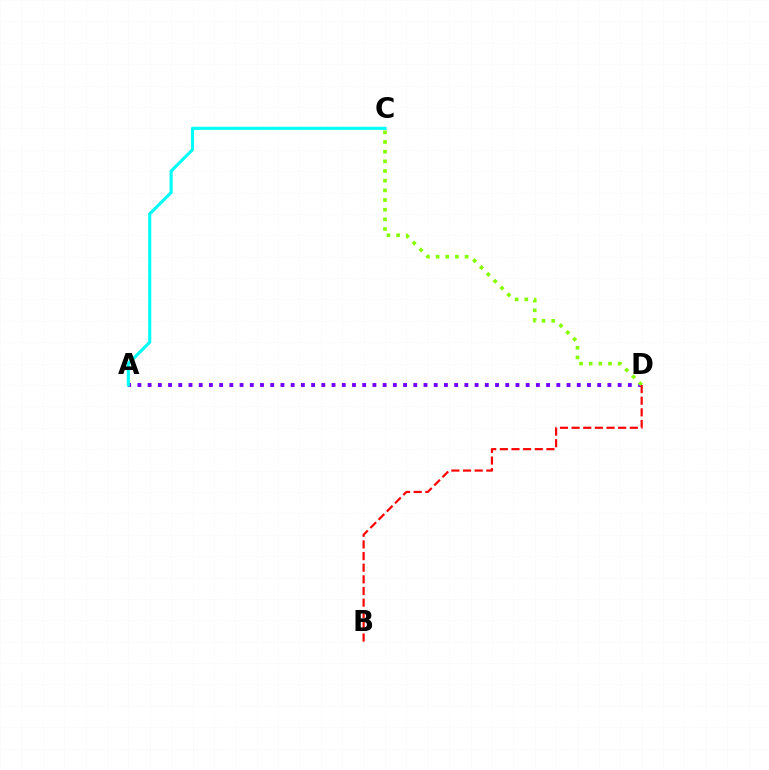{('A', 'D'): [{'color': '#7200ff', 'line_style': 'dotted', 'thickness': 2.78}], ('C', 'D'): [{'color': '#84ff00', 'line_style': 'dotted', 'thickness': 2.63}], ('B', 'D'): [{'color': '#ff0000', 'line_style': 'dashed', 'thickness': 1.58}], ('A', 'C'): [{'color': '#00fff6', 'line_style': 'solid', 'thickness': 2.23}]}